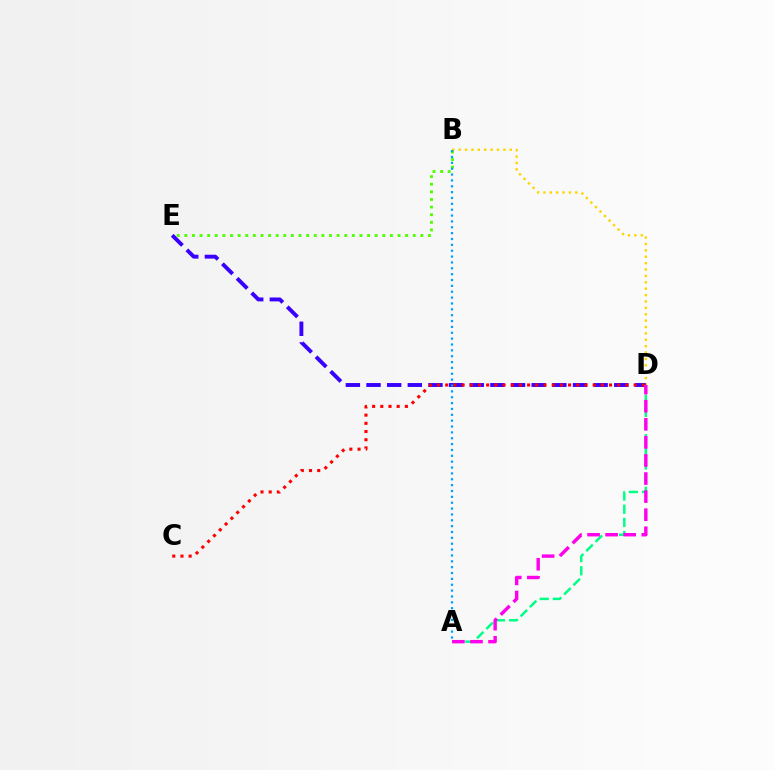{('B', 'D'): [{'color': '#ffd500', 'line_style': 'dotted', 'thickness': 1.74}], ('B', 'E'): [{'color': '#4fff00', 'line_style': 'dotted', 'thickness': 2.07}], ('D', 'E'): [{'color': '#3700ff', 'line_style': 'dashed', 'thickness': 2.8}], ('C', 'D'): [{'color': '#ff0000', 'line_style': 'dotted', 'thickness': 2.23}], ('A', 'D'): [{'color': '#00ff86', 'line_style': 'dashed', 'thickness': 1.79}, {'color': '#ff00ed', 'line_style': 'dashed', 'thickness': 2.46}], ('A', 'B'): [{'color': '#009eff', 'line_style': 'dotted', 'thickness': 1.59}]}